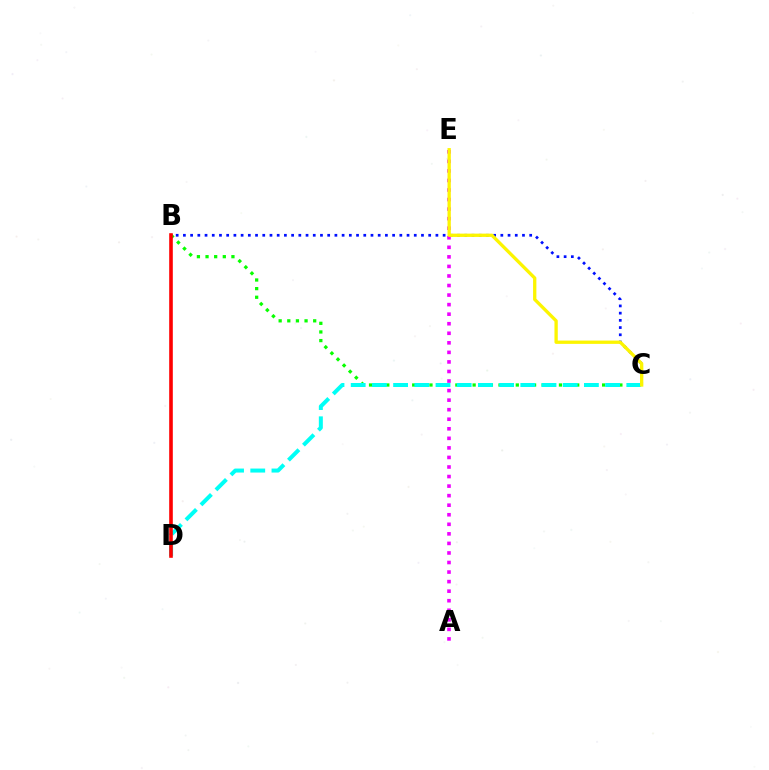{('B', 'C'): [{'color': '#08ff00', 'line_style': 'dotted', 'thickness': 2.35}, {'color': '#0010ff', 'line_style': 'dotted', 'thickness': 1.96}], ('C', 'D'): [{'color': '#00fff6', 'line_style': 'dashed', 'thickness': 2.88}], ('B', 'D'): [{'color': '#ff0000', 'line_style': 'solid', 'thickness': 2.6}], ('A', 'E'): [{'color': '#ee00ff', 'line_style': 'dotted', 'thickness': 2.6}], ('C', 'E'): [{'color': '#fcf500', 'line_style': 'solid', 'thickness': 2.38}]}